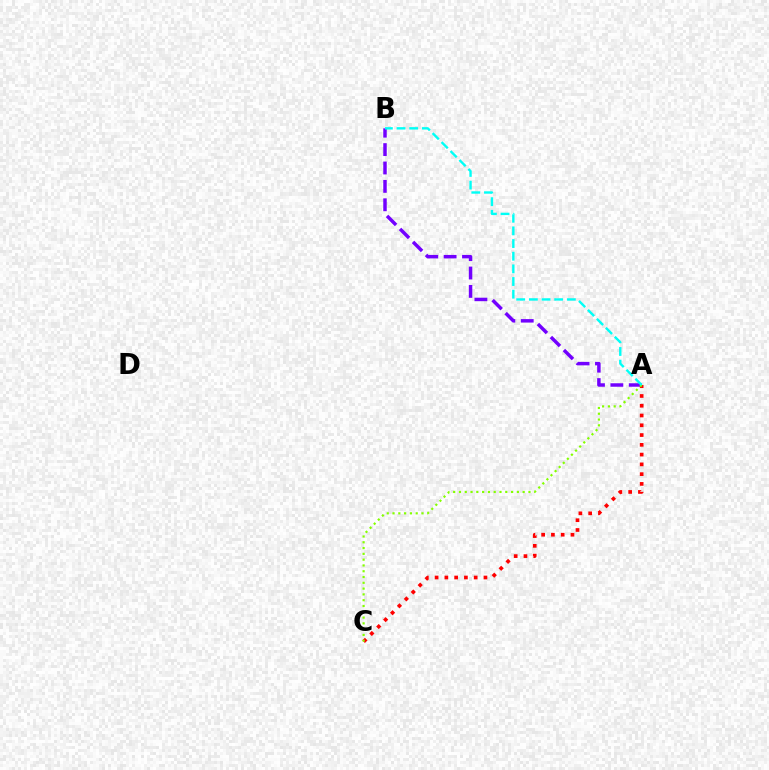{('A', 'B'): [{'color': '#7200ff', 'line_style': 'dashed', 'thickness': 2.5}, {'color': '#00fff6', 'line_style': 'dashed', 'thickness': 1.72}], ('A', 'C'): [{'color': '#ff0000', 'line_style': 'dotted', 'thickness': 2.65}, {'color': '#84ff00', 'line_style': 'dotted', 'thickness': 1.57}]}